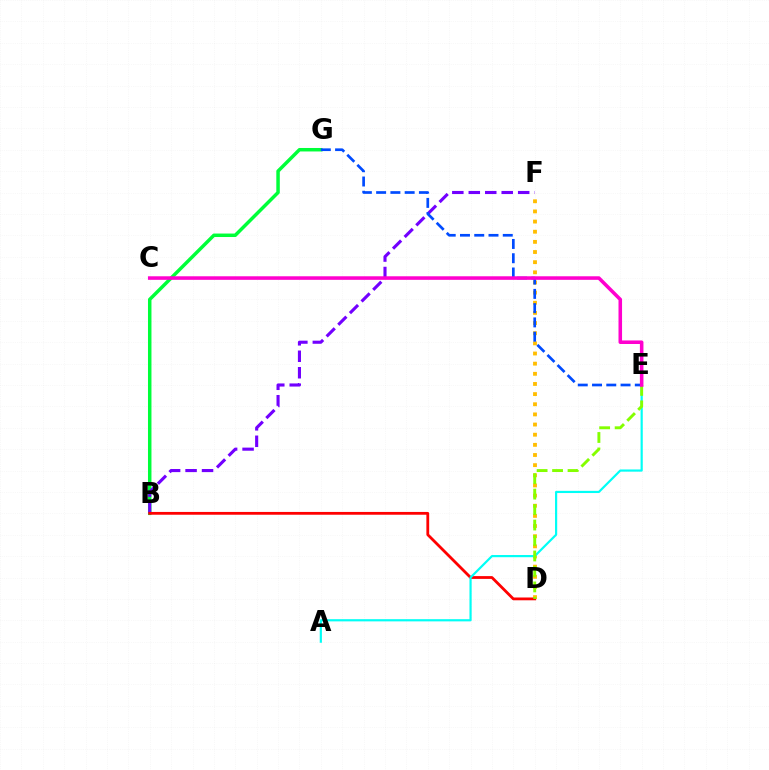{('B', 'G'): [{'color': '#00ff39', 'line_style': 'solid', 'thickness': 2.51}], ('B', 'F'): [{'color': '#7200ff', 'line_style': 'dashed', 'thickness': 2.24}], ('D', 'F'): [{'color': '#ffbd00', 'line_style': 'dotted', 'thickness': 2.76}], ('B', 'D'): [{'color': '#ff0000', 'line_style': 'solid', 'thickness': 2.01}], ('A', 'E'): [{'color': '#00fff6', 'line_style': 'solid', 'thickness': 1.57}], ('E', 'G'): [{'color': '#004bff', 'line_style': 'dashed', 'thickness': 1.94}], ('D', 'E'): [{'color': '#84ff00', 'line_style': 'dashed', 'thickness': 2.1}], ('C', 'E'): [{'color': '#ff00cf', 'line_style': 'solid', 'thickness': 2.56}]}